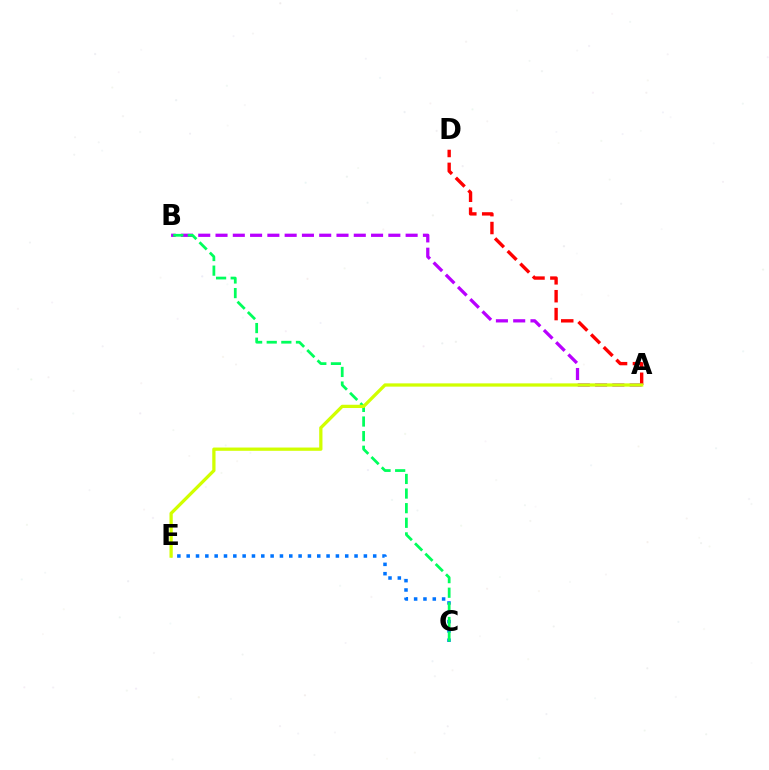{('A', 'D'): [{'color': '#ff0000', 'line_style': 'dashed', 'thickness': 2.43}], ('A', 'B'): [{'color': '#b900ff', 'line_style': 'dashed', 'thickness': 2.35}], ('C', 'E'): [{'color': '#0074ff', 'line_style': 'dotted', 'thickness': 2.53}], ('B', 'C'): [{'color': '#00ff5c', 'line_style': 'dashed', 'thickness': 1.98}], ('A', 'E'): [{'color': '#d1ff00', 'line_style': 'solid', 'thickness': 2.35}]}